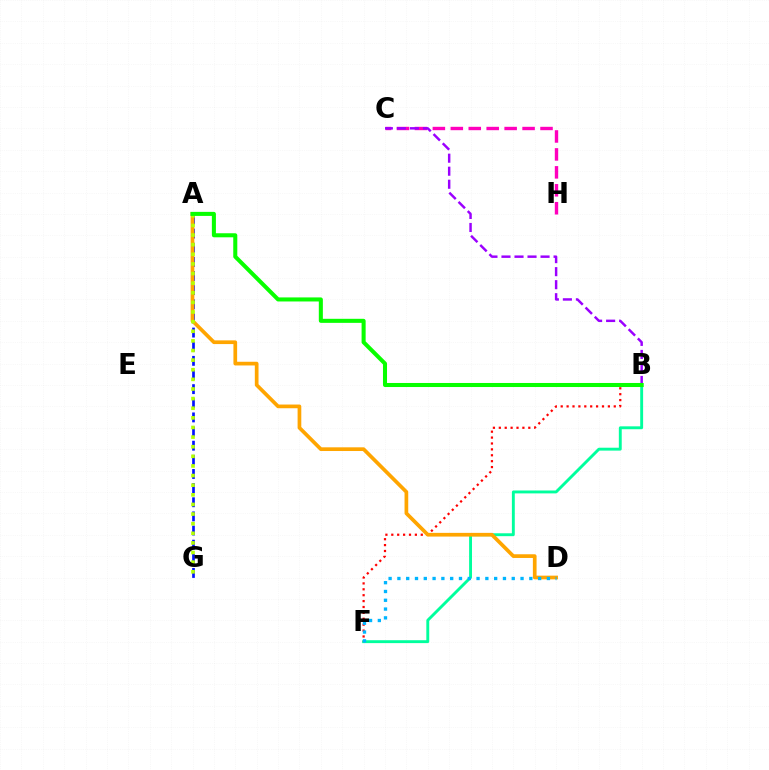{('C', 'H'): [{'color': '#ff00bd', 'line_style': 'dashed', 'thickness': 2.44}], ('B', 'C'): [{'color': '#9b00ff', 'line_style': 'dashed', 'thickness': 1.77}], ('A', 'G'): [{'color': '#0010ff', 'line_style': 'dashed', 'thickness': 1.92}, {'color': '#b3ff00', 'line_style': 'dotted', 'thickness': 2.61}], ('B', 'F'): [{'color': '#00ff9d', 'line_style': 'solid', 'thickness': 2.08}, {'color': '#ff0000', 'line_style': 'dotted', 'thickness': 1.6}], ('A', 'D'): [{'color': '#ffa500', 'line_style': 'solid', 'thickness': 2.67}], ('D', 'F'): [{'color': '#00b5ff', 'line_style': 'dotted', 'thickness': 2.39}], ('A', 'B'): [{'color': '#08ff00', 'line_style': 'solid', 'thickness': 2.92}]}